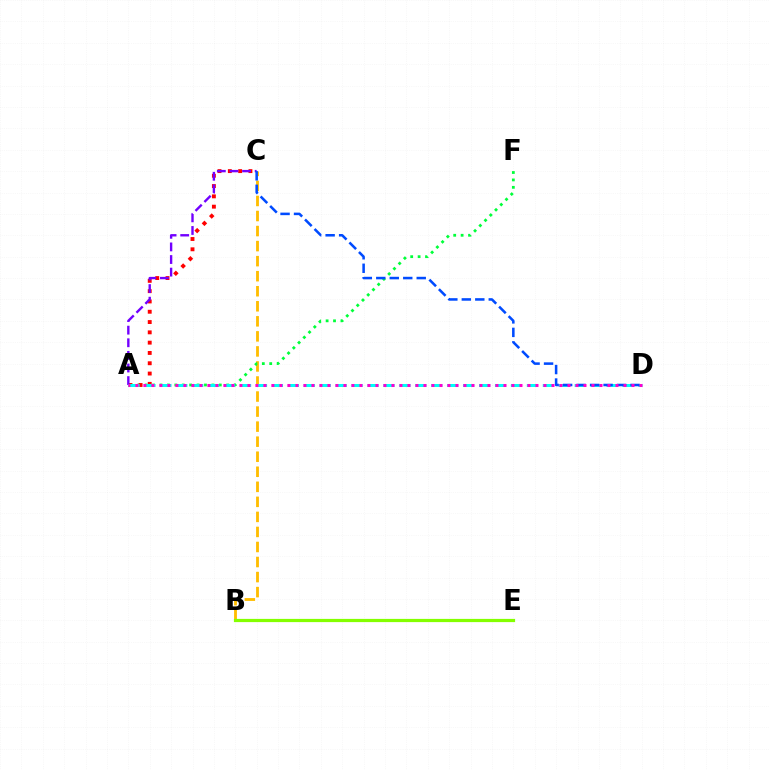{('B', 'C'): [{'color': '#ffbd00', 'line_style': 'dashed', 'thickness': 2.04}], ('A', 'F'): [{'color': '#00ff39', 'line_style': 'dotted', 'thickness': 2.01}], ('A', 'C'): [{'color': '#ff0000', 'line_style': 'dotted', 'thickness': 2.8}, {'color': '#7200ff', 'line_style': 'dashed', 'thickness': 1.71}], ('B', 'E'): [{'color': '#84ff00', 'line_style': 'solid', 'thickness': 2.31}], ('A', 'D'): [{'color': '#00fff6', 'line_style': 'dashed', 'thickness': 2.16}, {'color': '#ff00cf', 'line_style': 'dotted', 'thickness': 2.17}], ('C', 'D'): [{'color': '#004bff', 'line_style': 'dashed', 'thickness': 1.83}]}